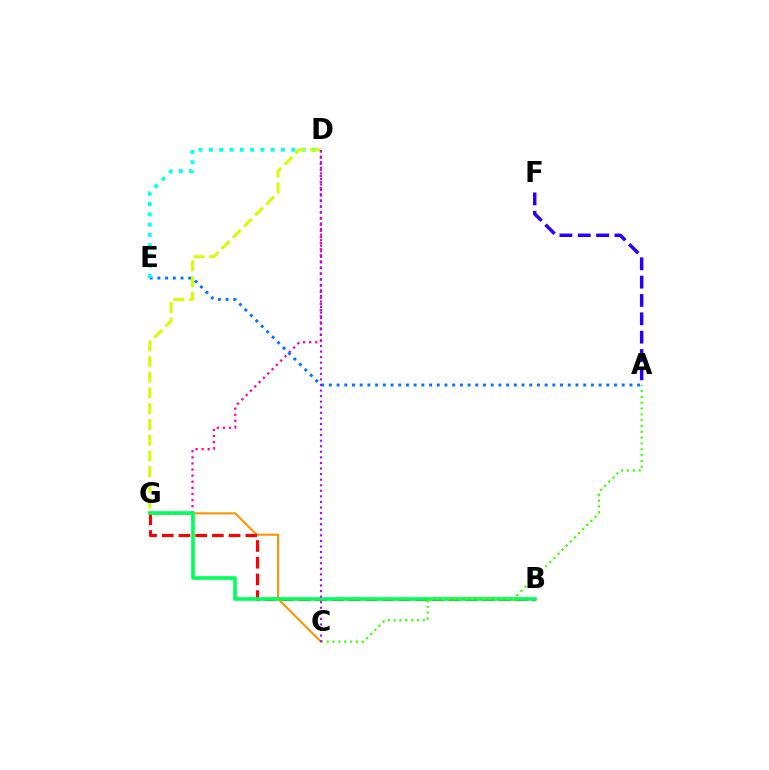{('C', 'G'): [{'color': '#ff9400', 'line_style': 'solid', 'thickness': 1.51}], ('D', 'G'): [{'color': '#ff00ac', 'line_style': 'dotted', 'thickness': 1.66}, {'color': '#d1ff00', 'line_style': 'dashed', 'thickness': 2.14}], ('B', 'G'): [{'color': '#ff0000', 'line_style': 'dashed', 'thickness': 2.27}, {'color': '#00ff5c', 'line_style': 'solid', 'thickness': 2.63}], ('A', 'E'): [{'color': '#0074ff', 'line_style': 'dotted', 'thickness': 2.09}], ('D', 'E'): [{'color': '#00fff6', 'line_style': 'dotted', 'thickness': 2.8}], ('A', 'C'): [{'color': '#3dff00', 'line_style': 'dotted', 'thickness': 1.58}], ('C', 'D'): [{'color': '#b900ff', 'line_style': 'dotted', 'thickness': 1.51}], ('A', 'F'): [{'color': '#2500ff', 'line_style': 'dashed', 'thickness': 2.49}]}